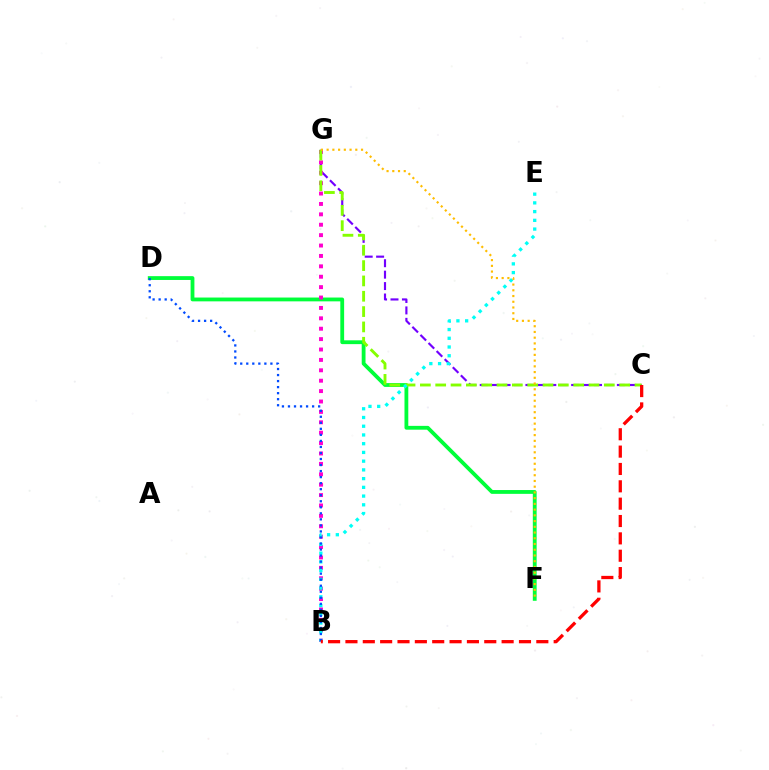{('C', 'G'): [{'color': '#7200ff', 'line_style': 'dashed', 'thickness': 1.55}, {'color': '#84ff00', 'line_style': 'dashed', 'thickness': 2.08}], ('D', 'F'): [{'color': '#00ff39', 'line_style': 'solid', 'thickness': 2.74}], ('B', 'G'): [{'color': '#ff00cf', 'line_style': 'dotted', 'thickness': 2.82}], ('B', 'E'): [{'color': '#00fff6', 'line_style': 'dotted', 'thickness': 2.37}], ('F', 'G'): [{'color': '#ffbd00', 'line_style': 'dotted', 'thickness': 1.56}], ('B', 'D'): [{'color': '#004bff', 'line_style': 'dotted', 'thickness': 1.64}], ('B', 'C'): [{'color': '#ff0000', 'line_style': 'dashed', 'thickness': 2.36}]}